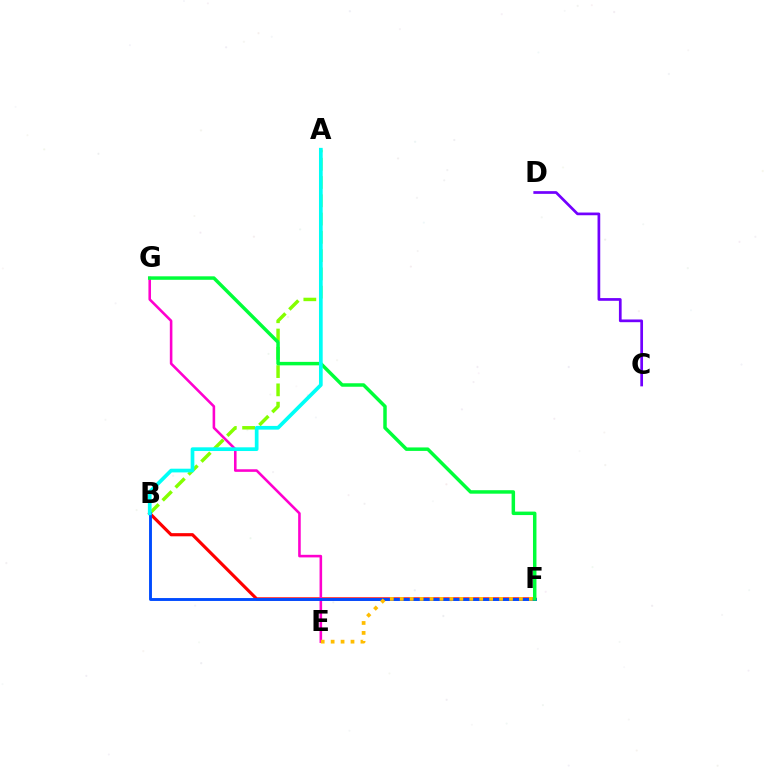{('A', 'B'): [{'color': '#84ff00', 'line_style': 'dashed', 'thickness': 2.48}, {'color': '#00fff6', 'line_style': 'solid', 'thickness': 2.67}], ('B', 'F'): [{'color': '#ff0000', 'line_style': 'solid', 'thickness': 2.28}, {'color': '#004bff', 'line_style': 'solid', 'thickness': 2.08}], ('E', 'G'): [{'color': '#ff00cf', 'line_style': 'solid', 'thickness': 1.86}], ('C', 'D'): [{'color': '#7200ff', 'line_style': 'solid', 'thickness': 1.95}], ('F', 'G'): [{'color': '#00ff39', 'line_style': 'solid', 'thickness': 2.5}], ('E', 'F'): [{'color': '#ffbd00', 'line_style': 'dotted', 'thickness': 2.7}]}